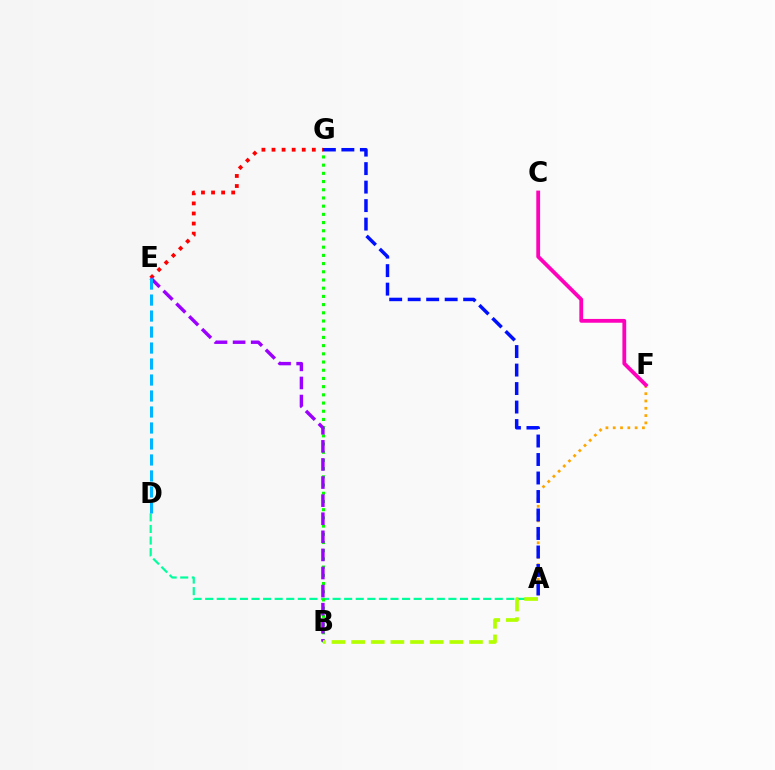{('A', 'F'): [{'color': '#ffa500', 'line_style': 'dotted', 'thickness': 1.98}], ('E', 'G'): [{'color': '#ff0000', 'line_style': 'dotted', 'thickness': 2.74}], ('A', 'D'): [{'color': '#00ff9d', 'line_style': 'dashed', 'thickness': 1.57}], ('A', 'G'): [{'color': '#0010ff', 'line_style': 'dashed', 'thickness': 2.51}], ('B', 'G'): [{'color': '#08ff00', 'line_style': 'dotted', 'thickness': 2.23}], ('B', 'E'): [{'color': '#9b00ff', 'line_style': 'dashed', 'thickness': 2.46}], ('A', 'B'): [{'color': '#b3ff00', 'line_style': 'dashed', 'thickness': 2.67}], ('C', 'F'): [{'color': '#ff00bd', 'line_style': 'solid', 'thickness': 2.74}], ('D', 'E'): [{'color': '#00b5ff', 'line_style': 'dashed', 'thickness': 2.17}]}